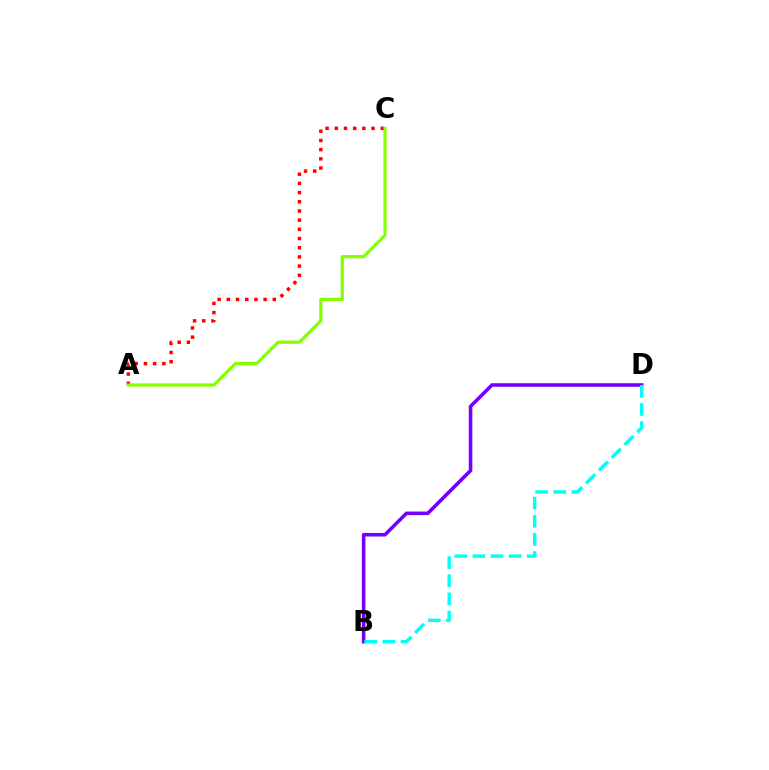{('B', 'D'): [{'color': '#7200ff', 'line_style': 'solid', 'thickness': 2.57}, {'color': '#00fff6', 'line_style': 'dashed', 'thickness': 2.46}], ('A', 'C'): [{'color': '#ff0000', 'line_style': 'dotted', 'thickness': 2.5}, {'color': '#84ff00', 'line_style': 'solid', 'thickness': 2.31}]}